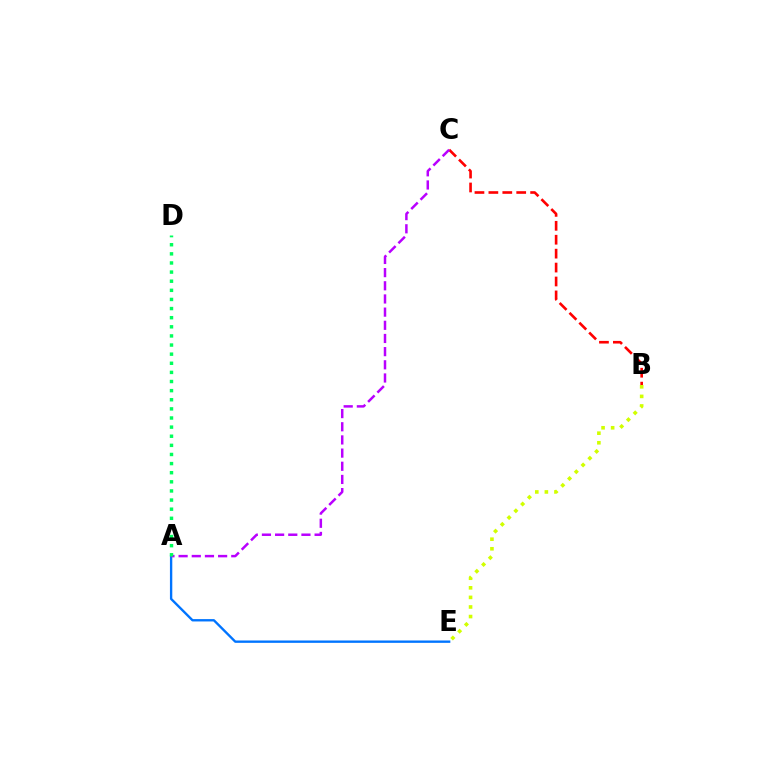{('B', 'E'): [{'color': '#d1ff00', 'line_style': 'dotted', 'thickness': 2.6}], ('A', 'E'): [{'color': '#0074ff', 'line_style': 'solid', 'thickness': 1.7}], ('B', 'C'): [{'color': '#ff0000', 'line_style': 'dashed', 'thickness': 1.89}], ('A', 'C'): [{'color': '#b900ff', 'line_style': 'dashed', 'thickness': 1.79}], ('A', 'D'): [{'color': '#00ff5c', 'line_style': 'dotted', 'thickness': 2.48}]}